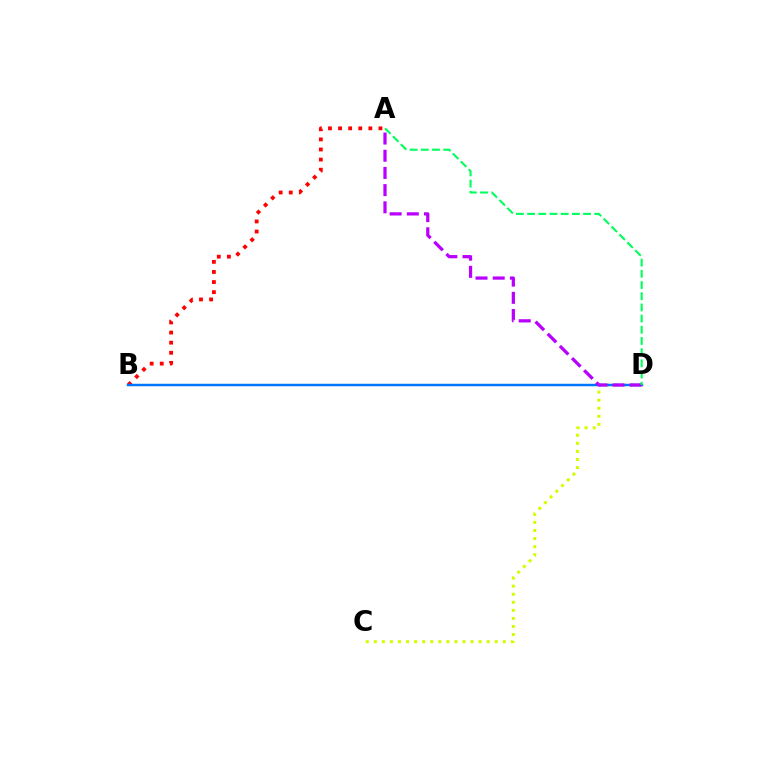{('A', 'B'): [{'color': '#ff0000', 'line_style': 'dotted', 'thickness': 2.74}], ('C', 'D'): [{'color': '#d1ff00', 'line_style': 'dotted', 'thickness': 2.19}], ('B', 'D'): [{'color': '#0074ff', 'line_style': 'solid', 'thickness': 1.76}], ('A', 'D'): [{'color': '#b900ff', 'line_style': 'dashed', 'thickness': 2.34}, {'color': '#00ff5c', 'line_style': 'dashed', 'thickness': 1.52}]}